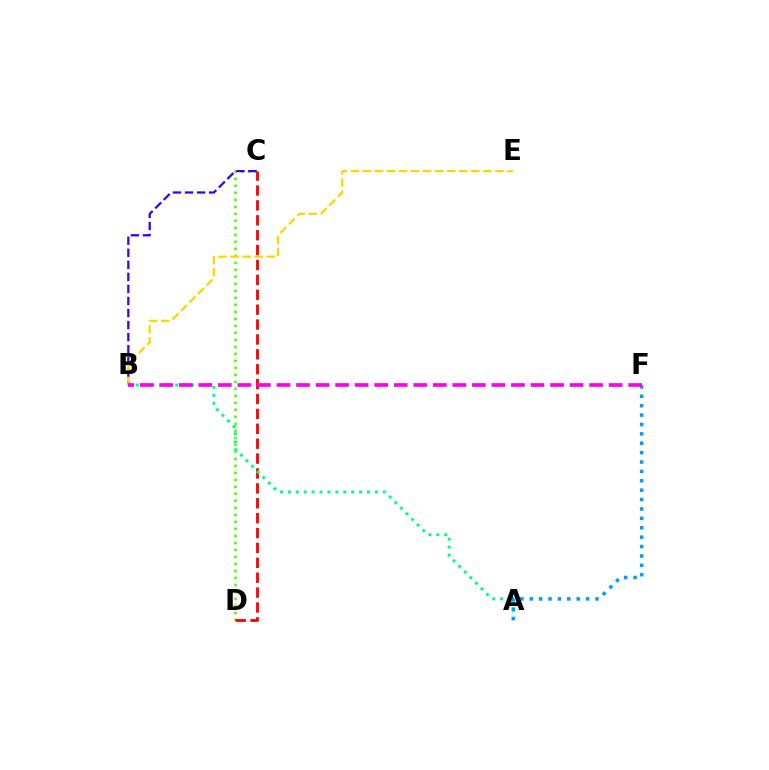{('C', 'D'): [{'color': '#4fff00', 'line_style': 'dotted', 'thickness': 1.9}, {'color': '#ff0000', 'line_style': 'dashed', 'thickness': 2.02}], ('B', 'C'): [{'color': '#3700ff', 'line_style': 'dashed', 'thickness': 1.64}], ('B', 'E'): [{'color': '#ffd500', 'line_style': 'dashed', 'thickness': 1.64}], ('A', 'B'): [{'color': '#00ff86', 'line_style': 'dotted', 'thickness': 2.15}], ('A', 'F'): [{'color': '#009eff', 'line_style': 'dotted', 'thickness': 2.55}], ('B', 'F'): [{'color': '#ff00ed', 'line_style': 'dashed', 'thickness': 2.65}]}